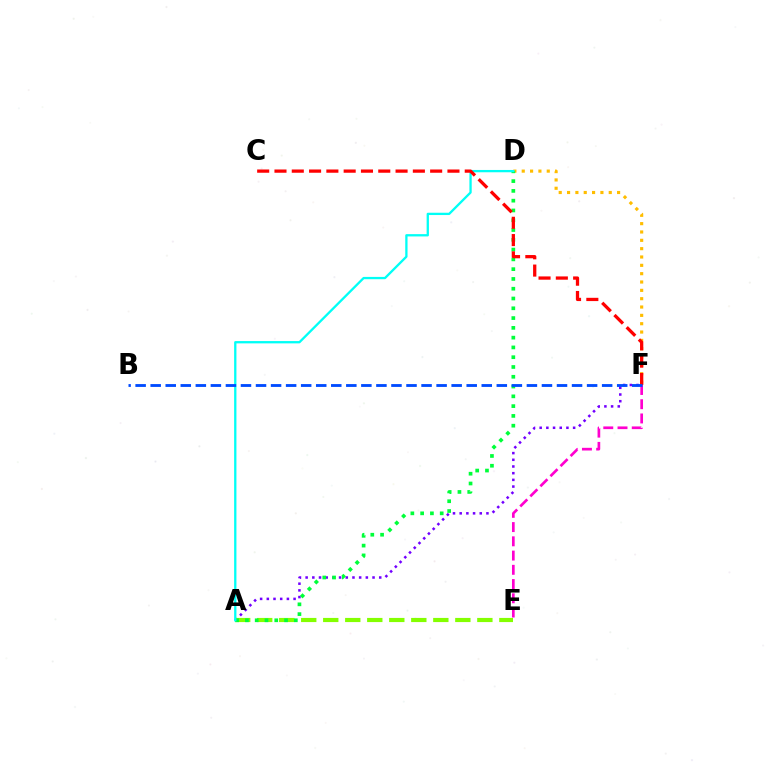{('A', 'F'): [{'color': '#7200ff', 'line_style': 'dotted', 'thickness': 1.82}], ('D', 'F'): [{'color': '#ffbd00', 'line_style': 'dotted', 'thickness': 2.27}], ('A', 'E'): [{'color': '#84ff00', 'line_style': 'dashed', 'thickness': 2.99}], ('A', 'D'): [{'color': '#00ff39', 'line_style': 'dotted', 'thickness': 2.66}, {'color': '#00fff6', 'line_style': 'solid', 'thickness': 1.66}], ('E', 'F'): [{'color': '#ff00cf', 'line_style': 'dashed', 'thickness': 1.93}], ('C', 'F'): [{'color': '#ff0000', 'line_style': 'dashed', 'thickness': 2.35}], ('B', 'F'): [{'color': '#004bff', 'line_style': 'dashed', 'thickness': 2.04}]}